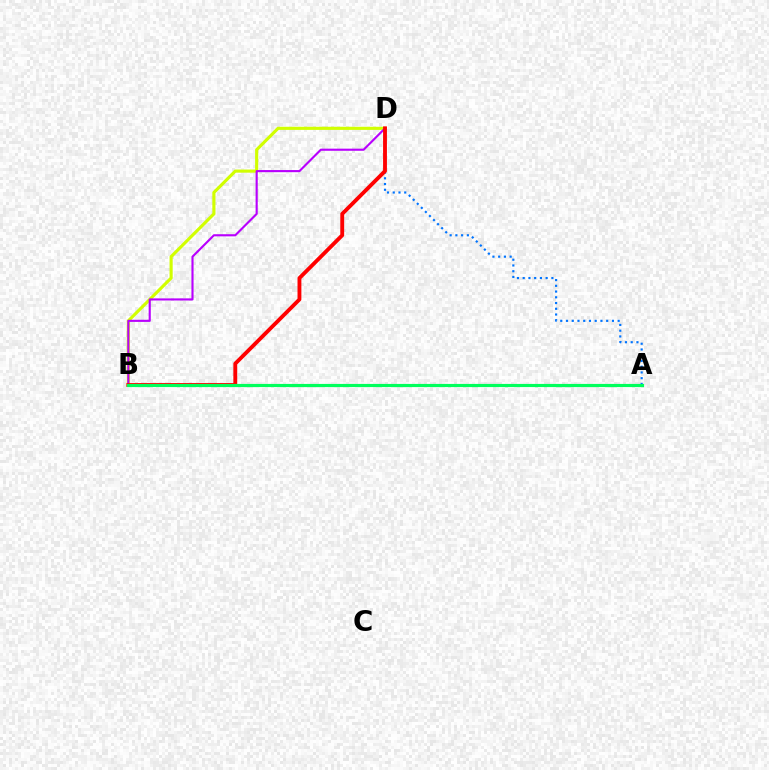{('B', 'D'): [{'color': '#d1ff00', 'line_style': 'solid', 'thickness': 2.26}, {'color': '#b900ff', 'line_style': 'solid', 'thickness': 1.53}, {'color': '#ff0000', 'line_style': 'solid', 'thickness': 2.78}], ('A', 'D'): [{'color': '#0074ff', 'line_style': 'dotted', 'thickness': 1.56}], ('A', 'B'): [{'color': '#00ff5c', 'line_style': 'solid', 'thickness': 2.28}]}